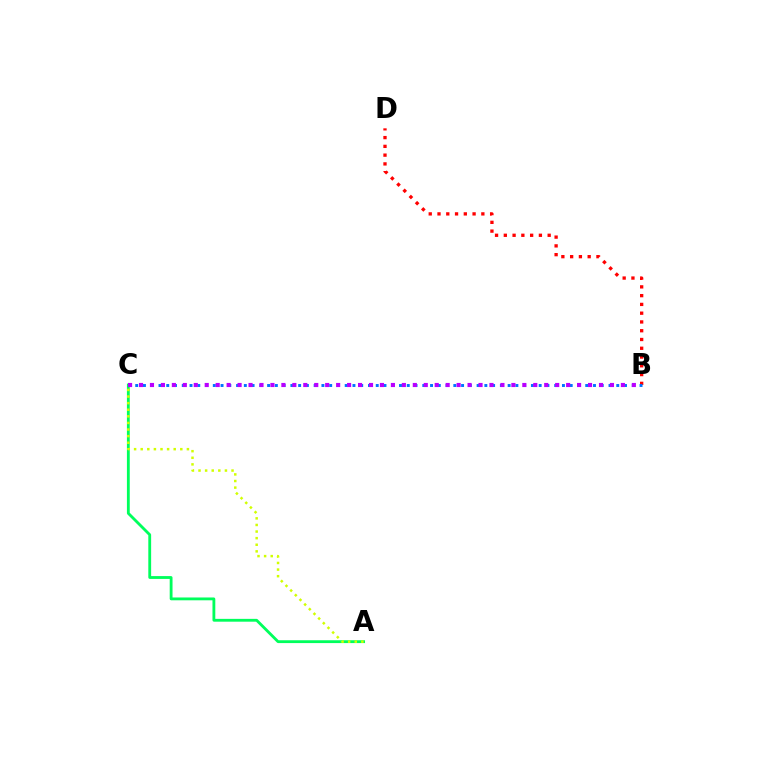{('B', 'D'): [{'color': '#ff0000', 'line_style': 'dotted', 'thickness': 2.38}], ('A', 'C'): [{'color': '#00ff5c', 'line_style': 'solid', 'thickness': 2.04}, {'color': '#d1ff00', 'line_style': 'dotted', 'thickness': 1.79}], ('B', 'C'): [{'color': '#0074ff', 'line_style': 'dotted', 'thickness': 2.11}, {'color': '#b900ff', 'line_style': 'dotted', 'thickness': 2.98}]}